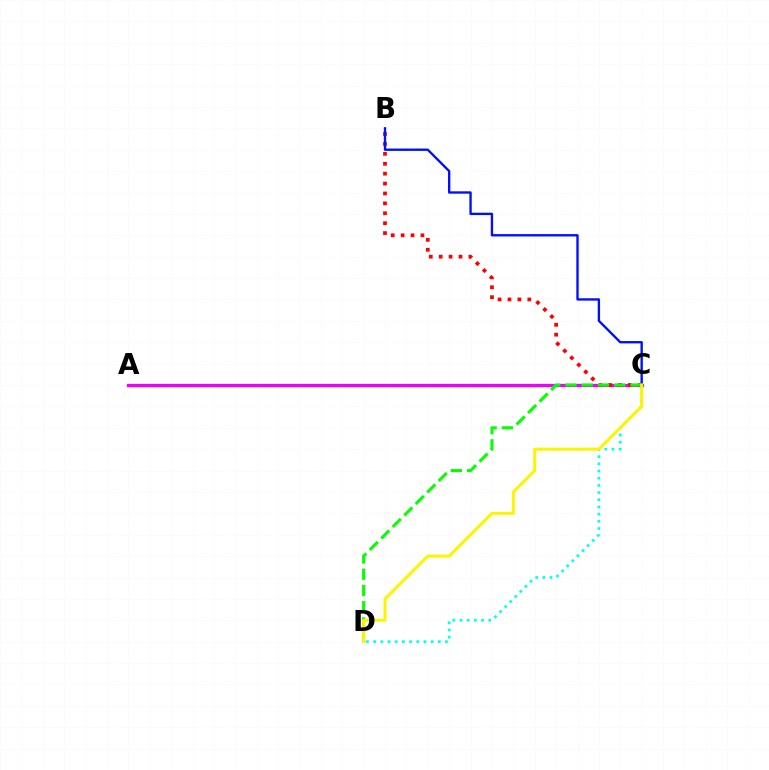{('C', 'D'): [{'color': '#00fff6', 'line_style': 'dotted', 'thickness': 1.95}, {'color': '#08ff00', 'line_style': 'dashed', 'thickness': 2.21}, {'color': '#fcf500', 'line_style': 'solid', 'thickness': 2.18}], ('A', 'C'): [{'color': '#ee00ff', 'line_style': 'solid', 'thickness': 2.33}], ('B', 'C'): [{'color': '#ff0000', 'line_style': 'dotted', 'thickness': 2.69}, {'color': '#0010ff', 'line_style': 'solid', 'thickness': 1.7}]}